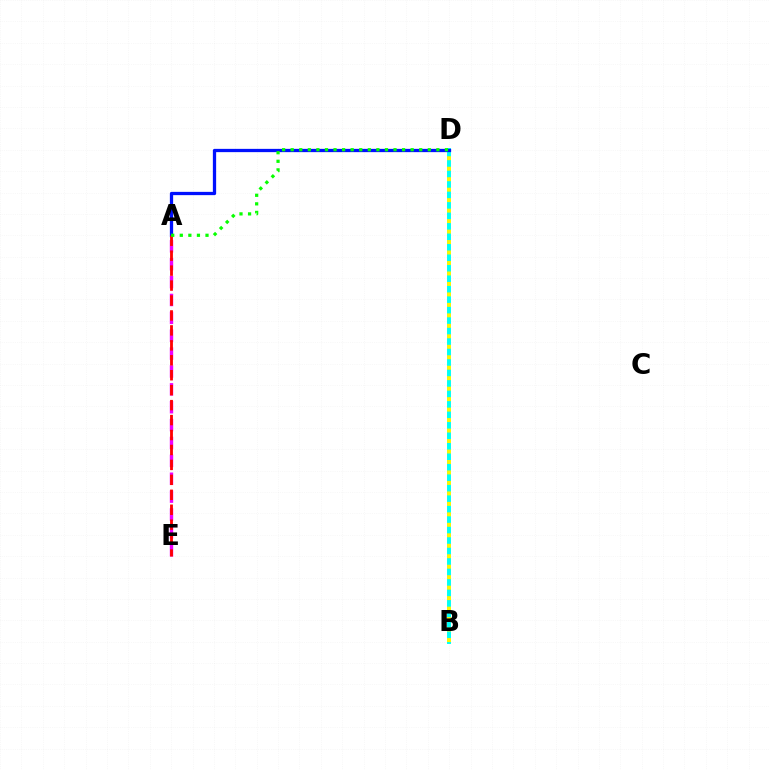{('A', 'E'): [{'color': '#ee00ff', 'line_style': 'dashed', 'thickness': 2.43}, {'color': '#ff0000', 'line_style': 'dashed', 'thickness': 2.03}], ('B', 'D'): [{'color': '#00fff6', 'line_style': 'solid', 'thickness': 2.84}, {'color': '#fcf500', 'line_style': 'dotted', 'thickness': 2.85}], ('A', 'D'): [{'color': '#0010ff', 'line_style': 'solid', 'thickness': 2.36}, {'color': '#08ff00', 'line_style': 'dotted', 'thickness': 2.33}]}